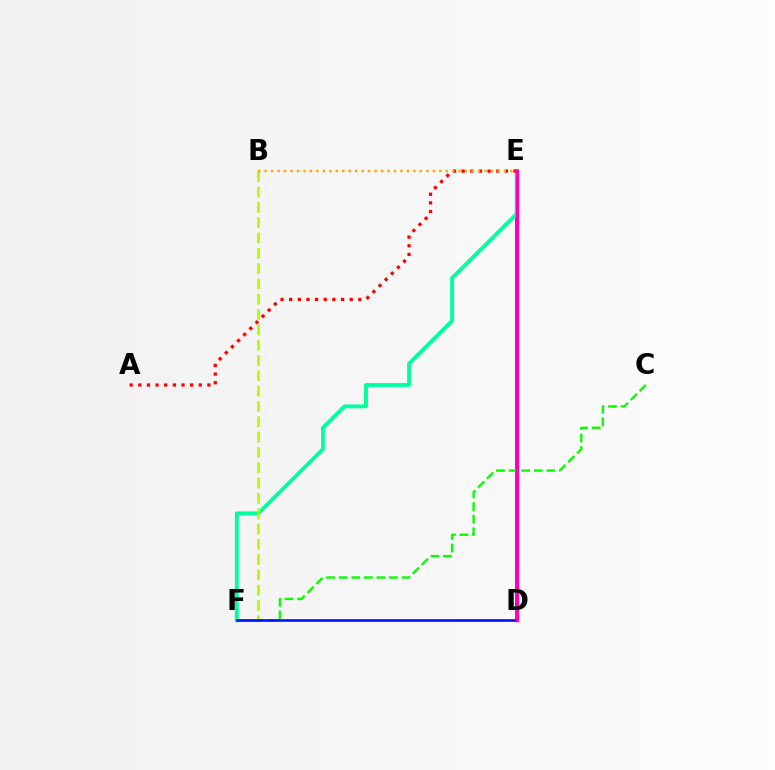{('D', 'E'): [{'color': '#9b00ff', 'line_style': 'solid', 'thickness': 2.68}, {'color': '#00b5ff', 'line_style': 'dotted', 'thickness': 1.82}, {'color': '#ff00bd', 'line_style': 'solid', 'thickness': 2.46}], ('E', 'F'): [{'color': '#00ff9d', 'line_style': 'solid', 'thickness': 2.78}], ('B', 'F'): [{'color': '#b3ff00', 'line_style': 'dashed', 'thickness': 2.08}], ('A', 'E'): [{'color': '#ff0000', 'line_style': 'dotted', 'thickness': 2.35}], ('B', 'E'): [{'color': '#ffa500', 'line_style': 'dotted', 'thickness': 1.76}], ('C', 'F'): [{'color': '#08ff00', 'line_style': 'dashed', 'thickness': 1.71}], ('D', 'F'): [{'color': '#0010ff', 'line_style': 'solid', 'thickness': 1.89}]}